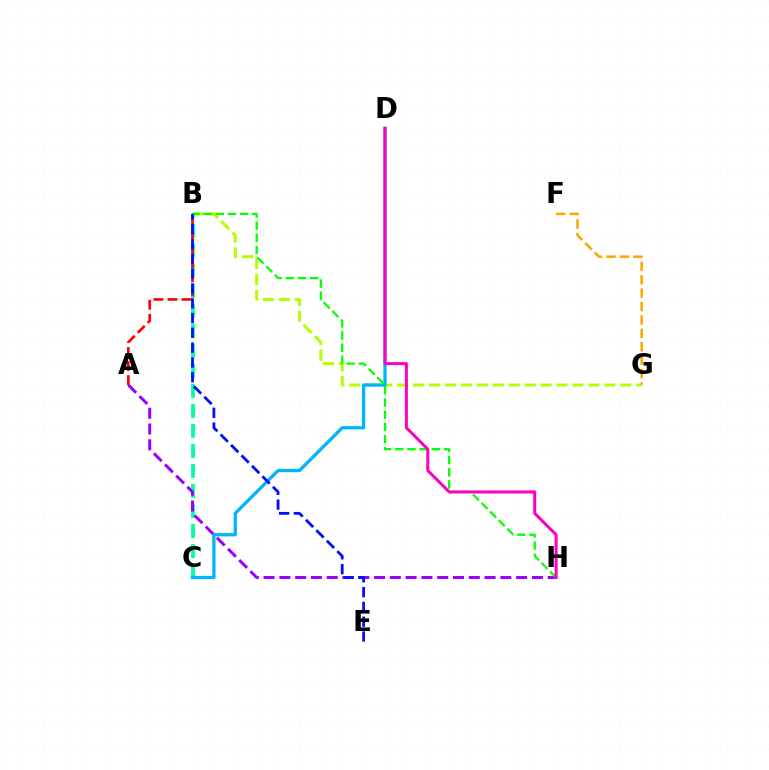{('F', 'G'): [{'color': '#ffa500', 'line_style': 'dashed', 'thickness': 1.82}], ('B', 'C'): [{'color': '#00ff9d', 'line_style': 'dashed', 'thickness': 2.72}], ('A', 'H'): [{'color': '#9b00ff', 'line_style': 'dashed', 'thickness': 2.14}], ('B', 'G'): [{'color': '#b3ff00', 'line_style': 'dashed', 'thickness': 2.17}], ('C', 'D'): [{'color': '#00b5ff', 'line_style': 'solid', 'thickness': 2.36}], ('B', 'H'): [{'color': '#08ff00', 'line_style': 'dashed', 'thickness': 1.65}], ('A', 'B'): [{'color': '#ff0000', 'line_style': 'dashed', 'thickness': 1.91}], ('D', 'H'): [{'color': '#ff00bd', 'line_style': 'solid', 'thickness': 2.18}], ('B', 'E'): [{'color': '#0010ff', 'line_style': 'dashed', 'thickness': 2.01}]}